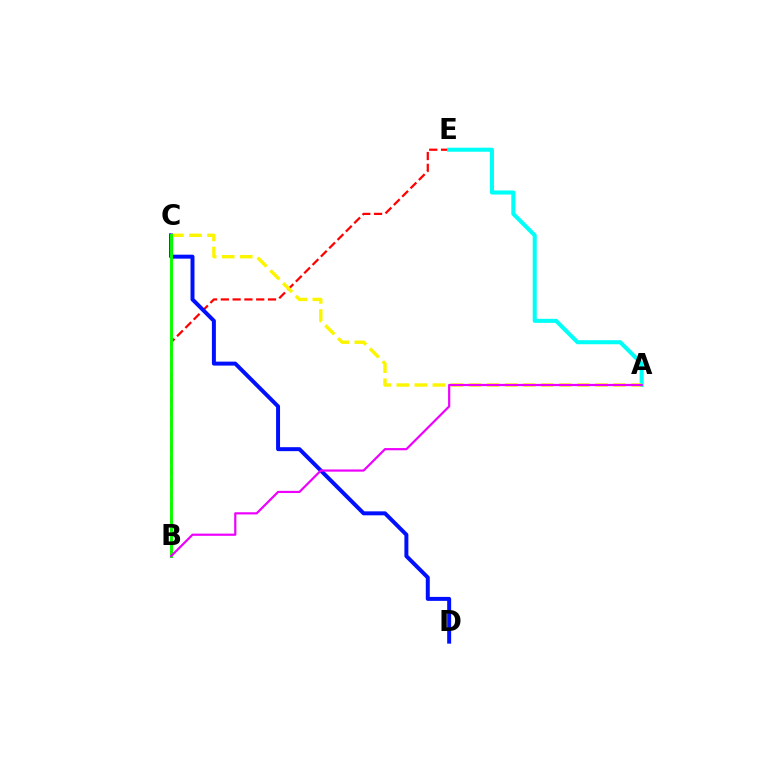{('B', 'E'): [{'color': '#ff0000', 'line_style': 'dashed', 'thickness': 1.6}], ('C', 'D'): [{'color': '#0010ff', 'line_style': 'solid', 'thickness': 2.86}], ('A', 'E'): [{'color': '#00fff6', 'line_style': 'solid', 'thickness': 2.92}], ('A', 'C'): [{'color': '#fcf500', 'line_style': 'dashed', 'thickness': 2.45}], ('B', 'C'): [{'color': '#08ff00', 'line_style': 'solid', 'thickness': 2.1}], ('A', 'B'): [{'color': '#ee00ff', 'line_style': 'solid', 'thickness': 1.58}]}